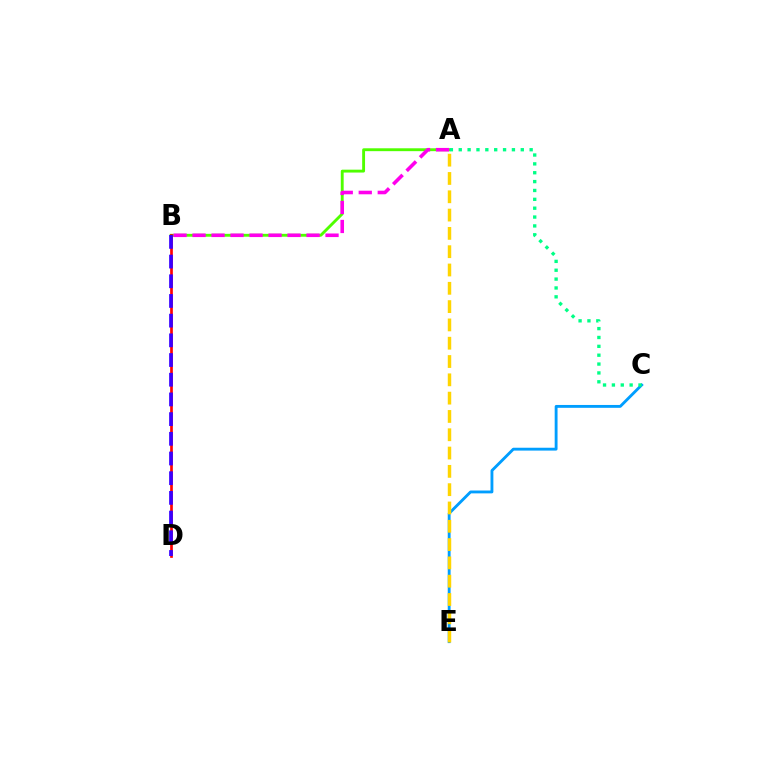{('A', 'B'): [{'color': '#4fff00', 'line_style': 'solid', 'thickness': 2.07}, {'color': '#ff00ed', 'line_style': 'dashed', 'thickness': 2.58}], ('C', 'E'): [{'color': '#009eff', 'line_style': 'solid', 'thickness': 2.06}], ('B', 'D'): [{'color': '#ff0000', 'line_style': 'solid', 'thickness': 1.93}, {'color': '#3700ff', 'line_style': 'dashed', 'thickness': 2.68}], ('A', 'E'): [{'color': '#ffd500', 'line_style': 'dashed', 'thickness': 2.49}], ('A', 'C'): [{'color': '#00ff86', 'line_style': 'dotted', 'thickness': 2.41}]}